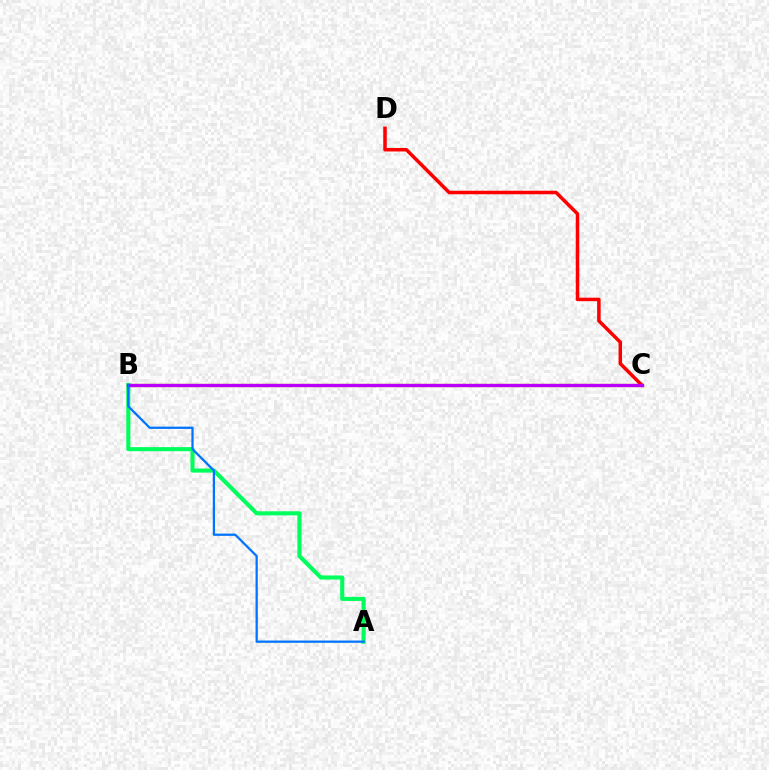{('B', 'C'): [{'color': '#d1ff00', 'line_style': 'solid', 'thickness': 2.39}, {'color': '#b900ff', 'line_style': 'solid', 'thickness': 2.41}], ('C', 'D'): [{'color': '#ff0000', 'line_style': 'solid', 'thickness': 2.53}], ('A', 'B'): [{'color': '#00ff5c', 'line_style': 'solid', 'thickness': 2.95}, {'color': '#0074ff', 'line_style': 'solid', 'thickness': 1.63}]}